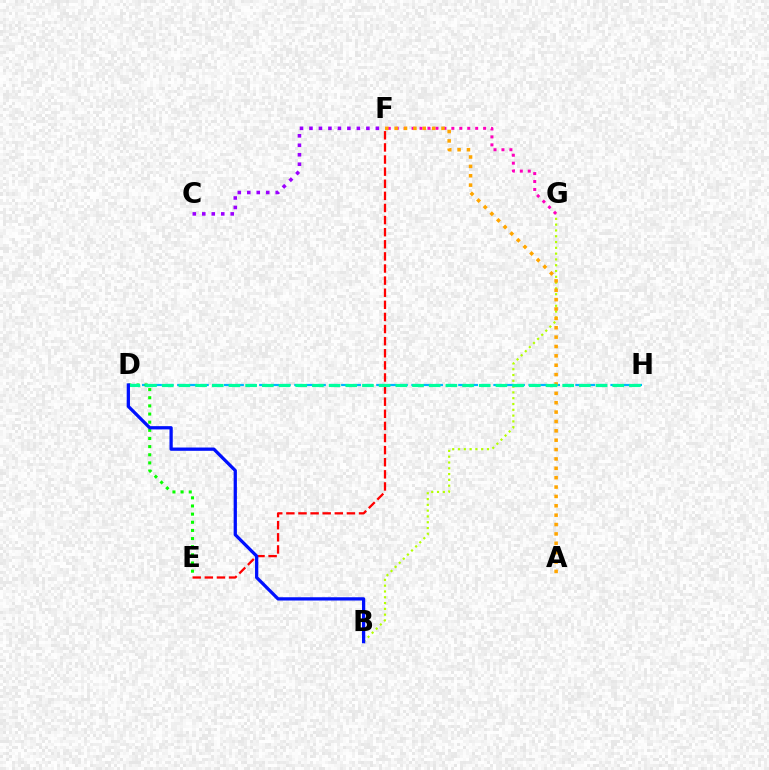{('E', 'F'): [{'color': '#ff0000', 'line_style': 'dashed', 'thickness': 1.64}], ('B', 'G'): [{'color': '#b3ff00', 'line_style': 'dotted', 'thickness': 1.57}], ('D', 'H'): [{'color': '#00b5ff', 'line_style': 'dashed', 'thickness': 1.59}, {'color': '#00ff9d', 'line_style': 'dashed', 'thickness': 2.27}], ('F', 'G'): [{'color': '#ff00bd', 'line_style': 'dotted', 'thickness': 2.16}], ('D', 'E'): [{'color': '#08ff00', 'line_style': 'dotted', 'thickness': 2.21}], ('C', 'F'): [{'color': '#9b00ff', 'line_style': 'dotted', 'thickness': 2.58}], ('A', 'F'): [{'color': '#ffa500', 'line_style': 'dotted', 'thickness': 2.55}], ('B', 'D'): [{'color': '#0010ff', 'line_style': 'solid', 'thickness': 2.35}]}